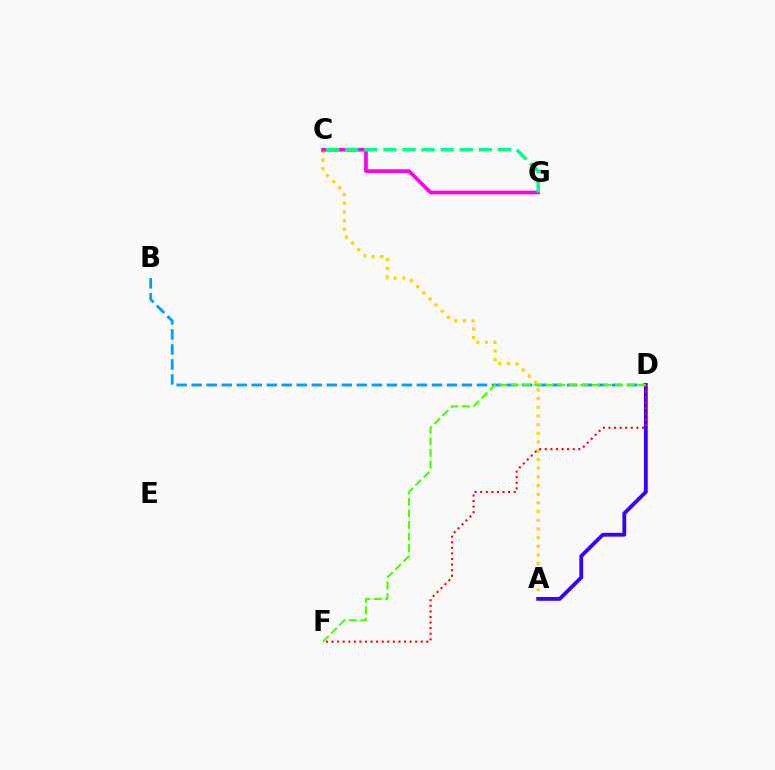{('B', 'D'): [{'color': '#009eff', 'line_style': 'dashed', 'thickness': 2.04}], ('A', 'C'): [{'color': '#ffd500', 'line_style': 'dotted', 'thickness': 2.36}], ('A', 'D'): [{'color': '#3700ff', 'line_style': 'solid', 'thickness': 2.74}], ('D', 'F'): [{'color': '#ff0000', 'line_style': 'dotted', 'thickness': 1.52}, {'color': '#4fff00', 'line_style': 'dashed', 'thickness': 1.57}], ('C', 'G'): [{'color': '#ff00ed', 'line_style': 'solid', 'thickness': 2.67}, {'color': '#00ff86', 'line_style': 'dashed', 'thickness': 2.59}]}